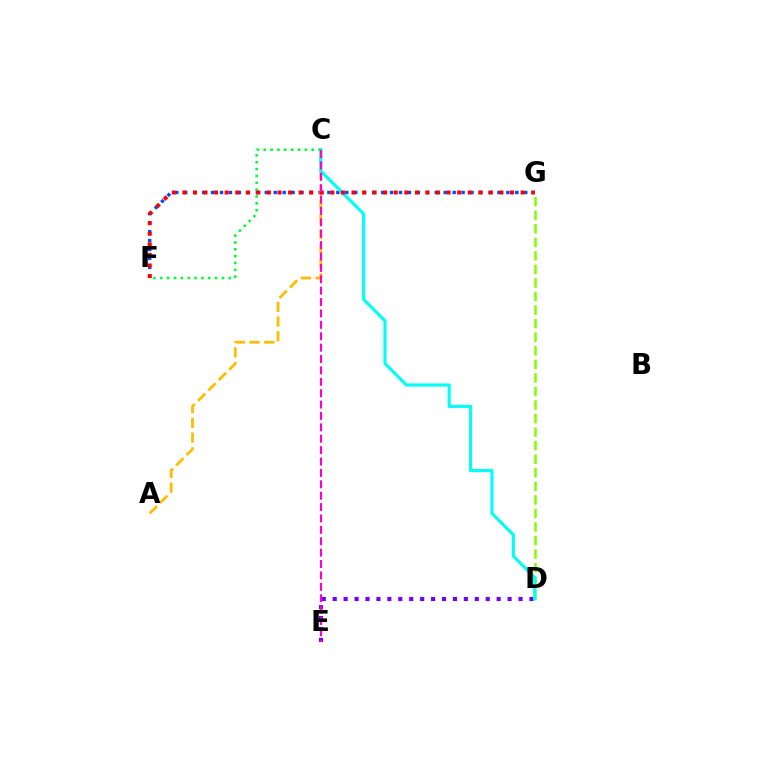{('F', 'G'): [{'color': '#004bff', 'line_style': 'dotted', 'thickness': 2.43}, {'color': '#ff0000', 'line_style': 'dotted', 'thickness': 2.87}], ('D', 'E'): [{'color': '#7200ff', 'line_style': 'dotted', 'thickness': 2.97}], ('A', 'C'): [{'color': '#ffbd00', 'line_style': 'dashed', 'thickness': 2.0}], ('D', 'G'): [{'color': '#84ff00', 'line_style': 'dashed', 'thickness': 1.84}], ('C', 'D'): [{'color': '#00fff6', 'line_style': 'solid', 'thickness': 2.26}], ('C', 'F'): [{'color': '#00ff39', 'line_style': 'dotted', 'thickness': 1.86}], ('C', 'E'): [{'color': '#ff00cf', 'line_style': 'dashed', 'thickness': 1.55}]}